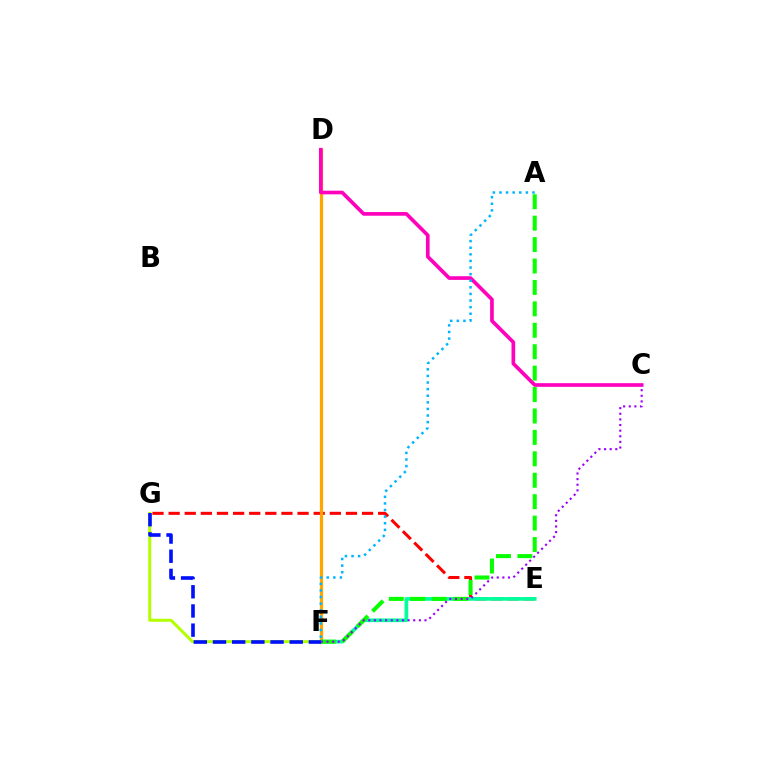{('E', 'G'): [{'color': '#ff0000', 'line_style': 'dashed', 'thickness': 2.19}], ('F', 'G'): [{'color': '#b3ff00', 'line_style': 'solid', 'thickness': 2.17}, {'color': '#0010ff', 'line_style': 'dashed', 'thickness': 2.61}], ('D', 'F'): [{'color': '#ffa500', 'line_style': 'solid', 'thickness': 2.33}], ('E', 'F'): [{'color': '#00ff9d', 'line_style': 'solid', 'thickness': 2.65}], ('C', 'D'): [{'color': '#ff00bd', 'line_style': 'solid', 'thickness': 2.64}], ('A', 'F'): [{'color': '#08ff00', 'line_style': 'dashed', 'thickness': 2.91}, {'color': '#00b5ff', 'line_style': 'dotted', 'thickness': 1.79}], ('C', 'F'): [{'color': '#9b00ff', 'line_style': 'dotted', 'thickness': 1.53}]}